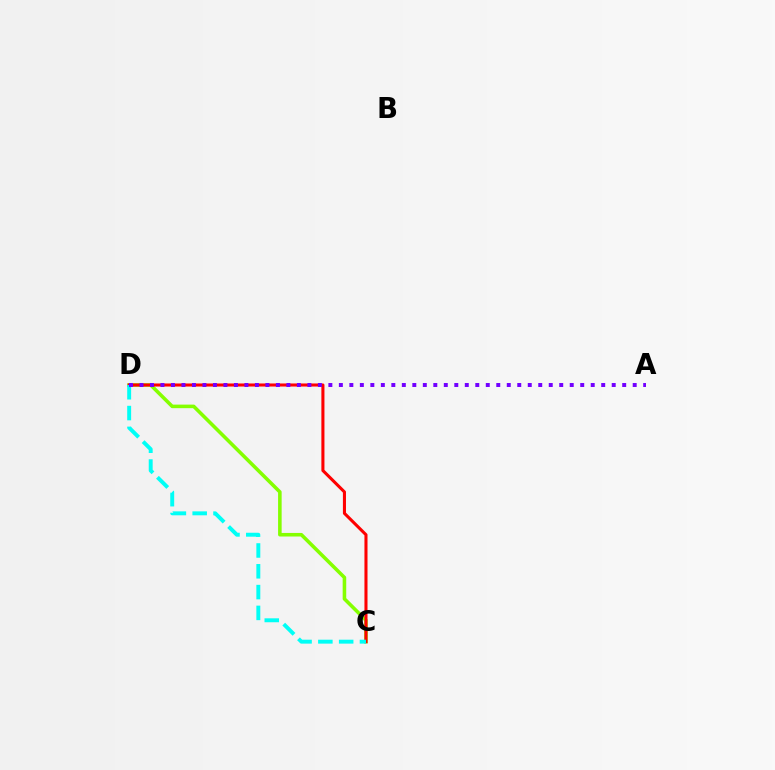{('C', 'D'): [{'color': '#84ff00', 'line_style': 'solid', 'thickness': 2.57}, {'color': '#ff0000', 'line_style': 'solid', 'thickness': 2.21}, {'color': '#00fff6', 'line_style': 'dashed', 'thickness': 2.83}], ('A', 'D'): [{'color': '#7200ff', 'line_style': 'dotted', 'thickness': 2.85}]}